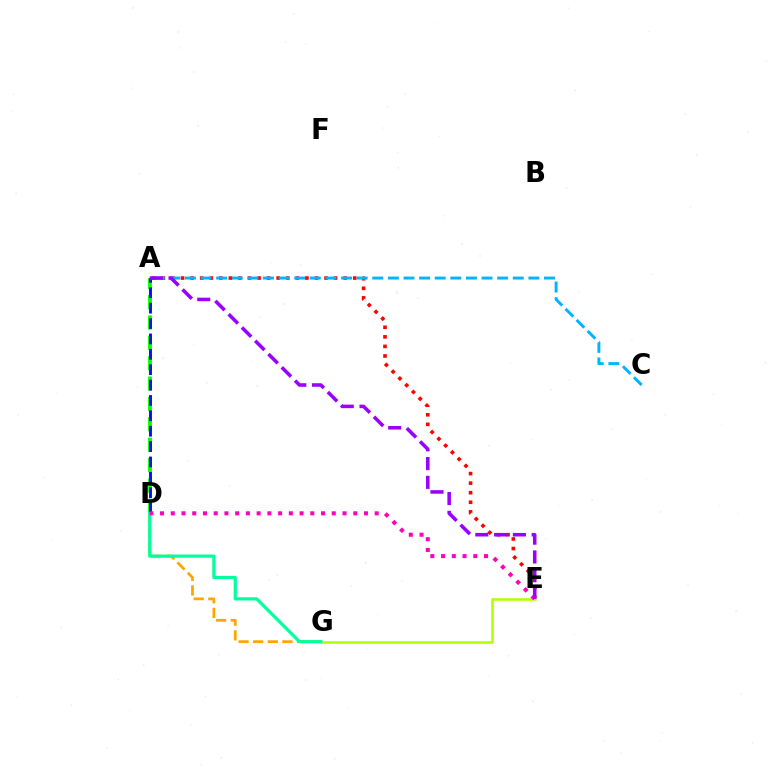{('D', 'G'): [{'color': '#ffa500', 'line_style': 'dashed', 'thickness': 1.98}, {'color': '#00ff9d', 'line_style': 'solid', 'thickness': 2.29}], ('A', 'D'): [{'color': '#08ff00', 'line_style': 'dashed', 'thickness': 2.77}, {'color': '#0010ff', 'line_style': 'dashed', 'thickness': 2.09}], ('A', 'E'): [{'color': '#ff0000', 'line_style': 'dotted', 'thickness': 2.6}, {'color': '#9b00ff', 'line_style': 'dashed', 'thickness': 2.55}], ('E', 'G'): [{'color': '#b3ff00', 'line_style': 'solid', 'thickness': 1.86}], ('A', 'C'): [{'color': '#00b5ff', 'line_style': 'dashed', 'thickness': 2.12}], ('D', 'E'): [{'color': '#ff00bd', 'line_style': 'dotted', 'thickness': 2.92}]}